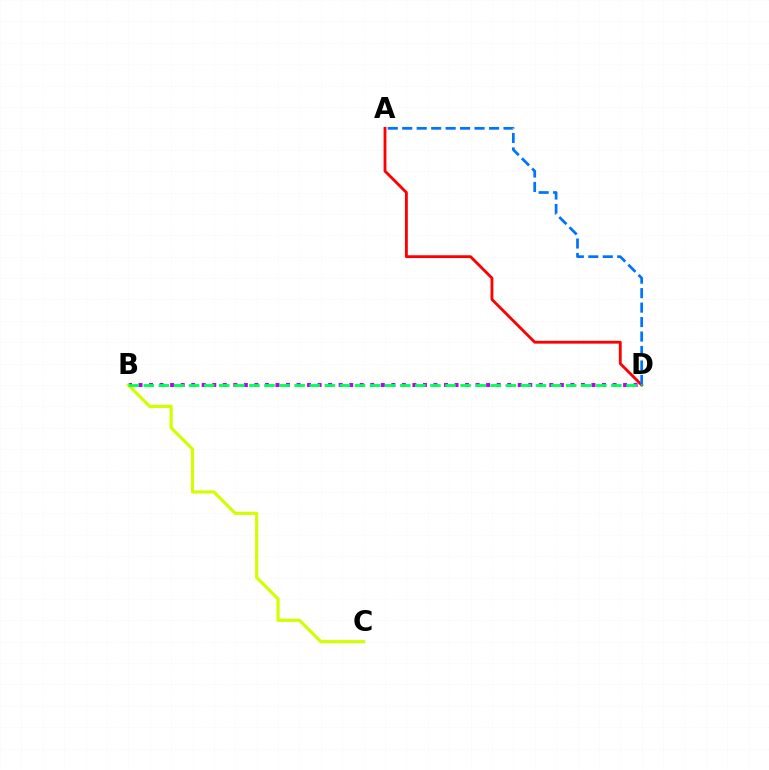{('B', 'D'): [{'color': '#b900ff', 'line_style': 'dotted', 'thickness': 2.86}, {'color': '#00ff5c', 'line_style': 'dashed', 'thickness': 2.05}], ('A', 'D'): [{'color': '#ff0000', 'line_style': 'solid', 'thickness': 2.04}, {'color': '#0074ff', 'line_style': 'dashed', 'thickness': 1.97}], ('B', 'C'): [{'color': '#d1ff00', 'line_style': 'solid', 'thickness': 2.3}]}